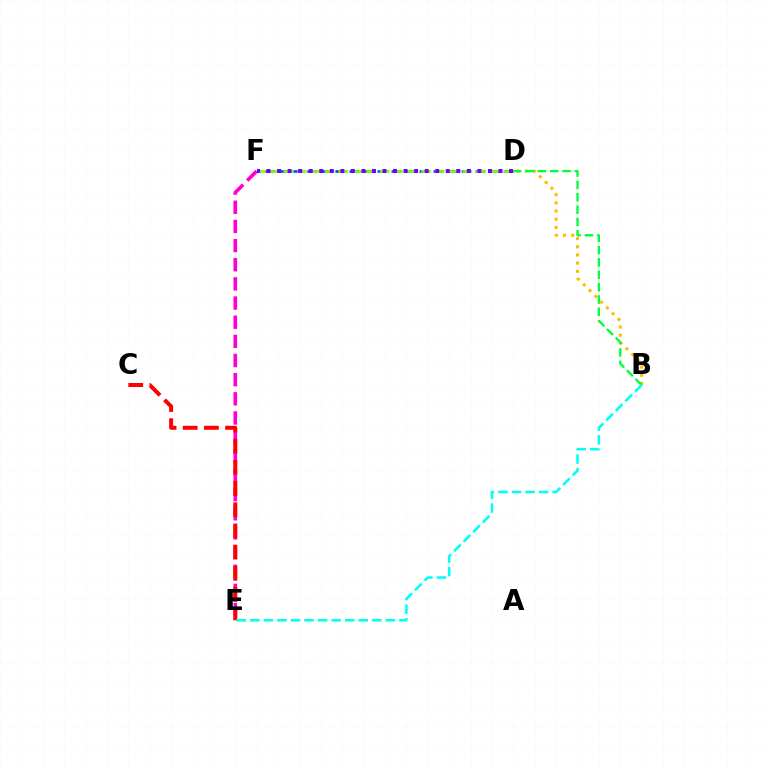{('B', 'D'): [{'color': '#ffbd00', 'line_style': 'dotted', 'thickness': 2.22}, {'color': '#00ff39', 'line_style': 'dashed', 'thickness': 1.68}], ('E', 'F'): [{'color': '#ff00cf', 'line_style': 'dashed', 'thickness': 2.6}], ('C', 'E'): [{'color': '#ff0000', 'line_style': 'dashed', 'thickness': 2.88}], ('D', 'F'): [{'color': '#004bff', 'line_style': 'dashed', 'thickness': 1.9}, {'color': '#84ff00', 'line_style': 'dashed', 'thickness': 1.87}, {'color': '#7200ff', 'line_style': 'dotted', 'thickness': 2.86}], ('B', 'E'): [{'color': '#00fff6', 'line_style': 'dashed', 'thickness': 1.84}]}